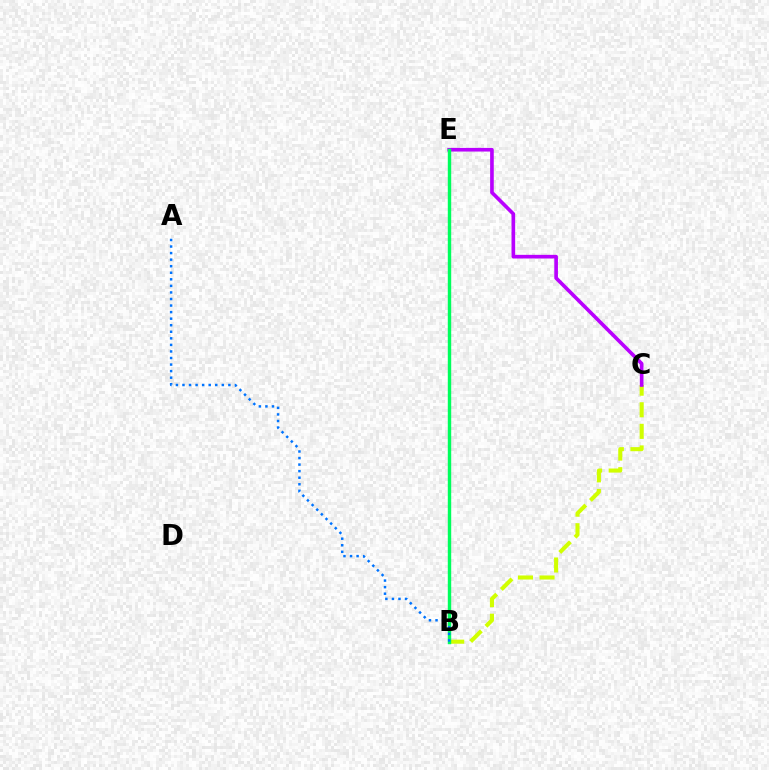{('B', 'C'): [{'color': '#d1ff00', 'line_style': 'dashed', 'thickness': 2.93}], ('C', 'E'): [{'color': '#b900ff', 'line_style': 'solid', 'thickness': 2.62}], ('B', 'E'): [{'color': '#ff0000', 'line_style': 'dotted', 'thickness': 1.81}, {'color': '#00ff5c', 'line_style': 'solid', 'thickness': 2.46}], ('A', 'B'): [{'color': '#0074ff', 'line_style': 'dotted', 'thickness': 1.78}]}